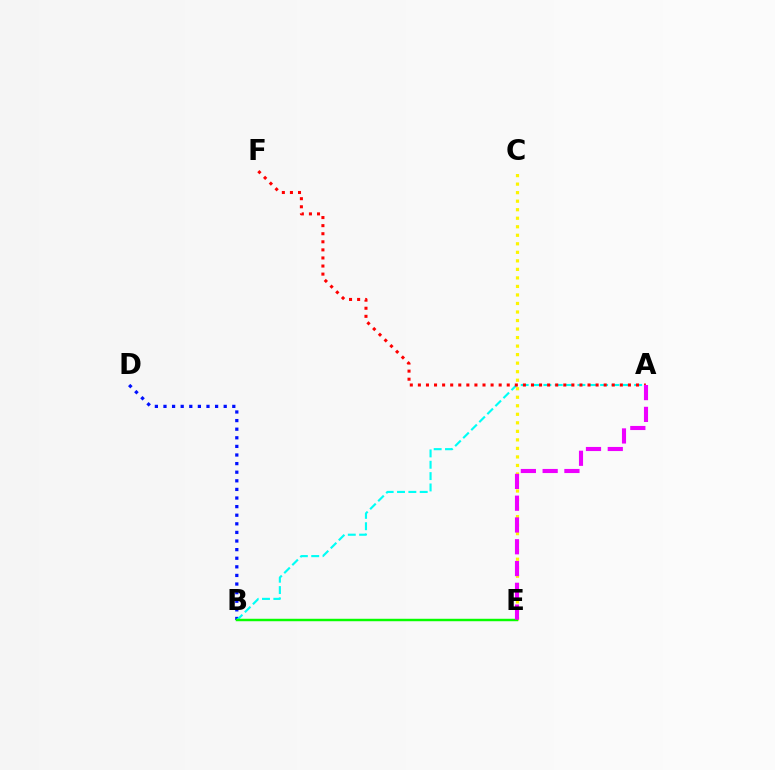{('B', 'D'): [{'color': '#0010ff', 'line_style': 'dotted', 'thickness': 2.34}], ('A', 'B'): [{'color': '#00fff6', 'line_style': 'dashed', 'thickness': 1.54}], ('C', 'E'): [{'color': '#fcf500', 'line_style': 'dotted', 'thickness': 2.32}], ('B', 'E'): [{'color': '#08ff00', 'line_style': 'solid', 'thickness': 1.77}], ('A', 'F'): [{'color': '#ff0000', 'line_style': 'dotted', 'thickness': 2.19}], ('A', 'E'): [{'color': '#ee00ff', 'line_style': 'dashed', 'thickness': 2.96}]}